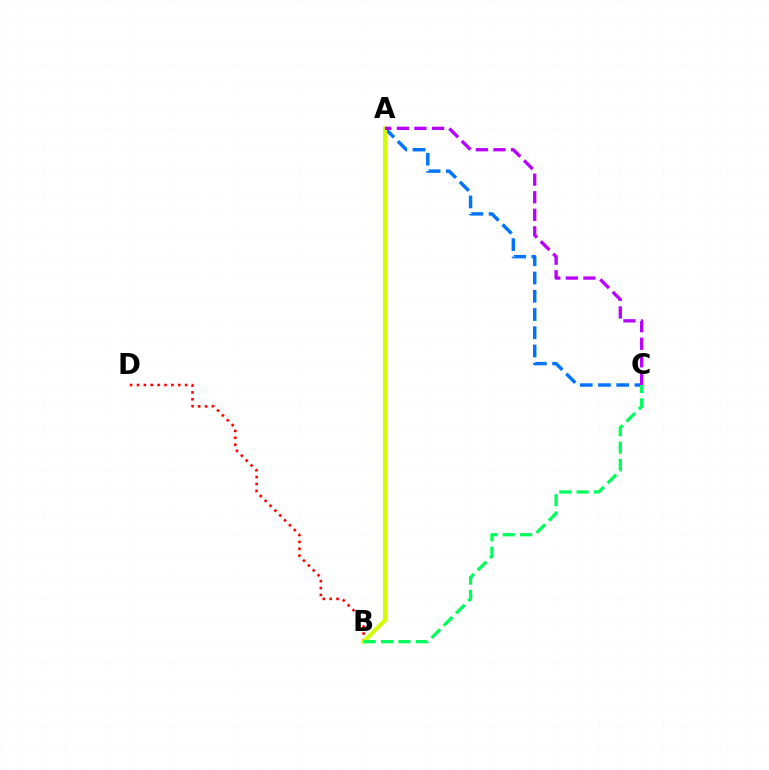{('A', 'C'): [{'color': '#0074ff', 'line_style': 'dashed', 'thickness': 2.48}, {'color': '#b900ff', 'line_style': 'dashed', 'thickness': 2.39}], ('B', 'D'): [{'color': '#ff0000', 'line_style': 'dotted', 'thickness': 1.87}], ('A', 'B'): [{'color': '#d1ff00', 'line_style': 'solid', 'thickness': 2.91}], ('B', 'C'): [{'color': '#00ff5c', 'line_style': 'dashed', 'thickness': 2.36}]}